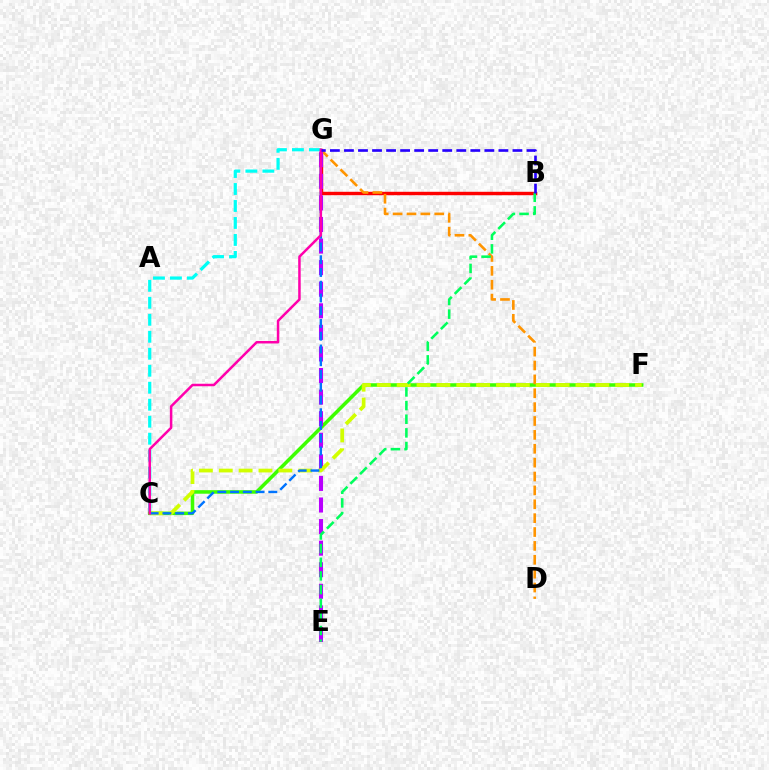{('B', 'G'): [{'color': '#ff0000', 'line_style': 'solid', 'thickness': 2.46}, {'color': '#2500ff', 'line_style': 'dashed', 'thickness': 1.91}], ('C', 'G'): [{'color': '#00fff6', 'line_style': 'dashed', 'thickness': 2.31}, {'color': '#0074ff', 'line_style': 'dashed', 'thickness': 1.73}, {'color': '#ff00ac', 'line_style': 'solid', 'thickness': 1.8}], ('C', 'F'): [{'color': '#3dff00', 'line_style': 'solid', 'thickness': 2.55}, {'color': '#d1ff00', 'line_style': 'dashed', 'thickness': 2.7}], ('D', 'G'): [{'color': '#ff9400', 'line_style': 'dashed', 'thickness': 1.89}], ('E', 'G'): [{'color': '#b900ff', 'line_style': 'dashed', 'thickness': 2.93}], ('B', 'E'): [{'color': '#00ff5c', 'line_style': 'dashed', 'thickness': 1.85}]}